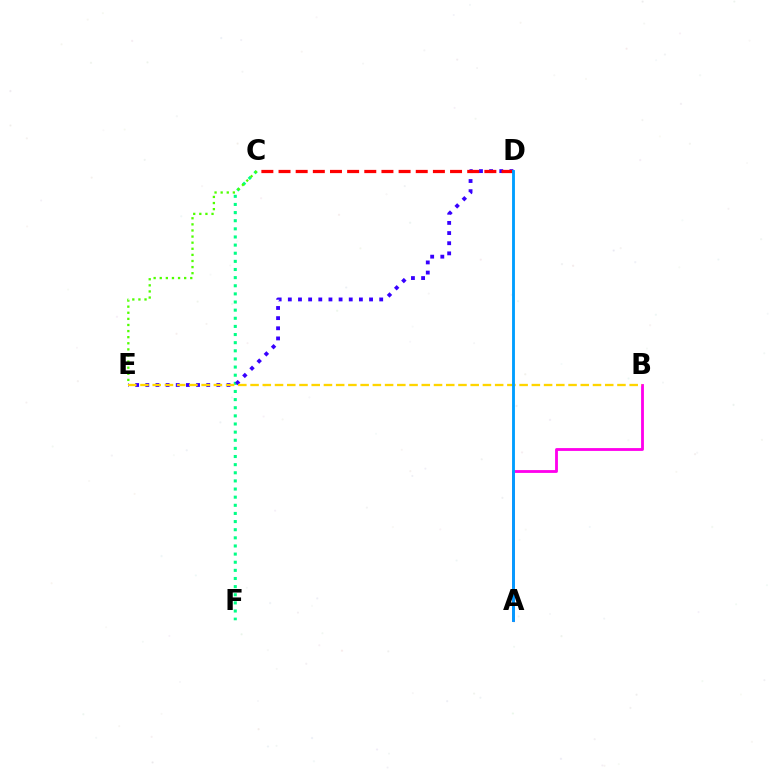{('C', 'F'): [{'color': '#00ff86', 'line_style': 'dotted', 'thickness': 2.21}], ('A', 'B'): [{'color': '#ff00ed', 'line_style': 'solid', 'thickness': 2.04}], ('C', 'E'): [{'color': '#4fff00', 'line_style': 'dotted', 'thickness': 1.66}], ('D', 'E'): [{'color': '#3700ff', 'line_style': 'dotted', 'thickness': 2.76}], ('B', 'E'): [{'color': '#ffd500', 'line_style': 'dashed', 'thickness': 1.66}], ('C', 'D'): [{'color': '#ff0000', 'line_style': 'dashed', 'thickness': 2.33}], ('A', 'D'): [{'color': '#009eff', 'line_style': 'solid', 'thickness': 2.07}]}